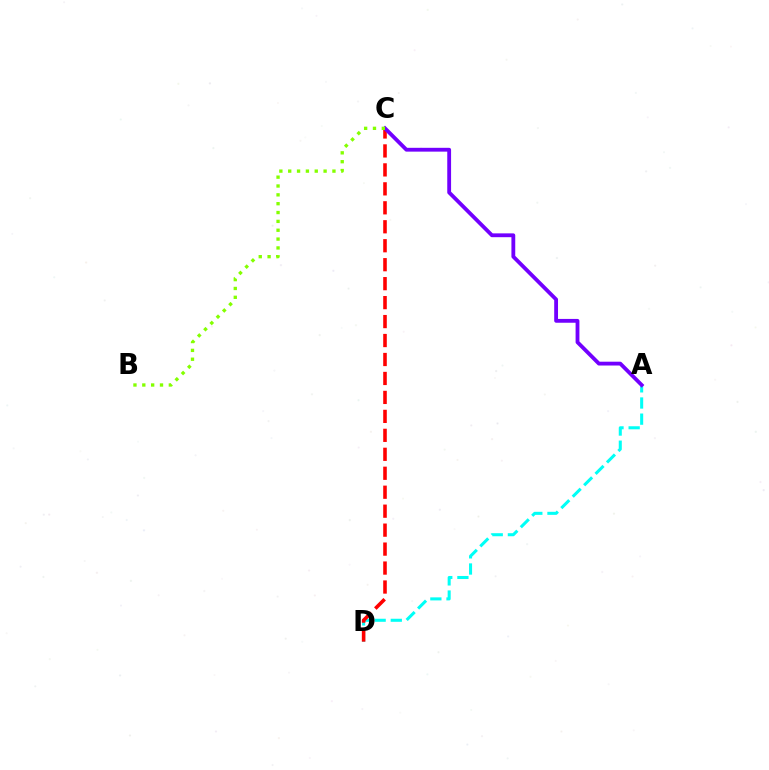{('A', 'D'): [{'color': '#00fff6', 'line_style': 'dashed', 'thickness': 2.19}], ('C', 'D'): [{'color': '#ff0000', 'line_style': 'dashed', 'thickness': 2.58}], ('A', 'C'): [{'color': '#7200ff', 'line_style': 'solid', 'thickness': 2.75}], ('B', 'C'): [{'color': '#84ff00', 'line_style': 'dotted', 'thickness': 2.4}]}